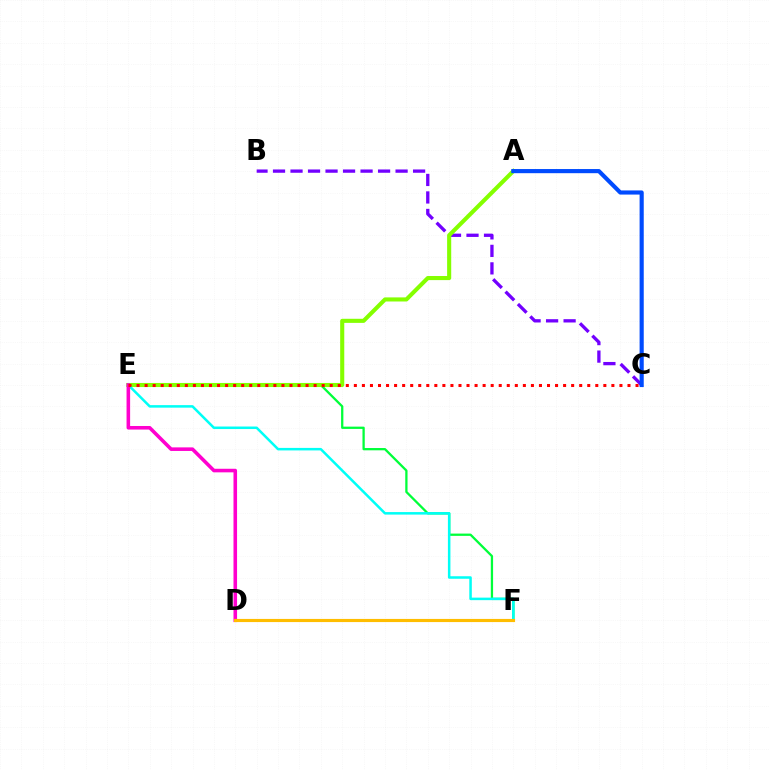{('E', 'F'): [{'color': '#00ff39', 'line_style': 'solid', 'thickness': 1.64}, {'color': '#00fff6', 'line_style': 'solid', 'thickness': 1.81}], ('B', 'C'): [{'color': '#7200ff', 'line_style': 'dashed', 'thickness': 2.38}], ('A', 'E'): [{'color': '#84ff00', 'line_style': 'solid', 'thickness': 2.95}], ('D', 'E'): [{'color': '#ff00cf', 'line_style': 'solid', 'thickness': 2.57}], ('C', 'E'): [{'color': '#ff0000', 'line_style': 'dotted', 'thickness': 2.19}], ('D', 'F'): [{'color': '#ffbd00', 'line_style': 'solid', 'thickness': 2.26}], ('A', 'C'): [{'color': '#004bff', 'line_style': 'solid', 'thickness': 2.98}]}